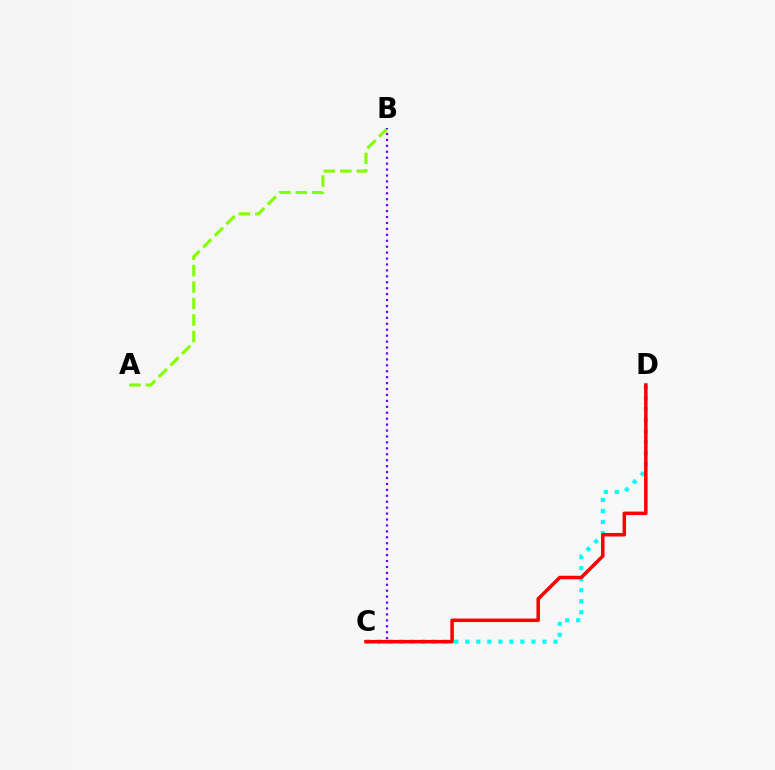{('A', 'B'): [{'color': '#84ff00', 'line_style': 'dashed', 'thickness': 2.23}], ('C', 'D'): [{'color': '#00fff6', 'line_style': 'dotted', 'thickness': 3.0}, {'color': '#ff0000', 'line_style': 'solid', 'thickness': 2.52}], ('B', 'C'): [{'color': '#7200ff', 'line_style': 'dotted', 'thickness': 1.61}]}